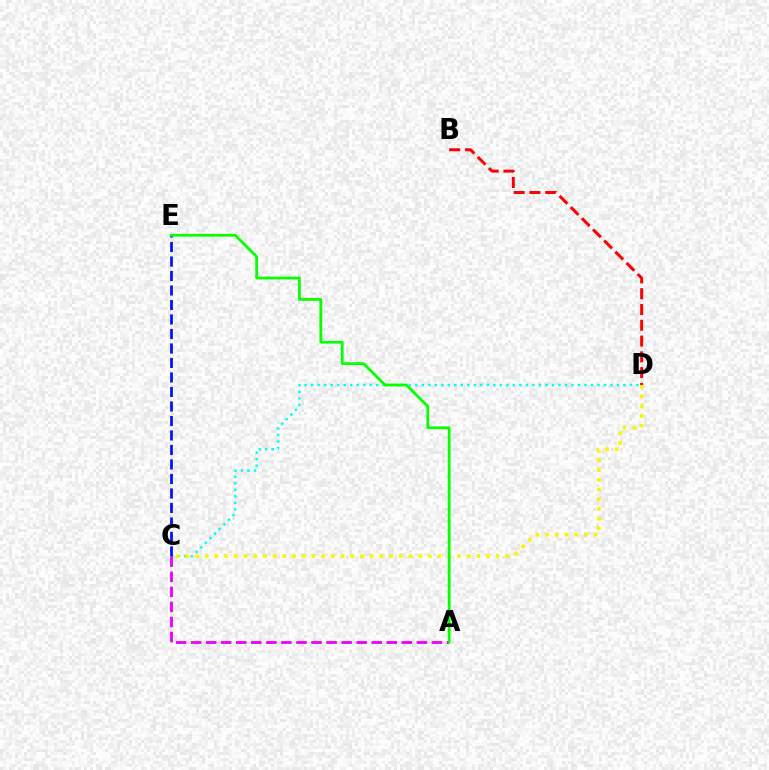{('C', 'D'): [{'color': '#00fff6', 'line_style': 'dotted', 'thickness': 1.77}, {'color': '#fcf500', 'line_style': 'dotted', 'thickness': 2.64}], ('C', 'E'): [{'color': '#0010ff', 'line_style': 'dashed', 'thickness': 1.97}], ('A', 'C'): [{'color': '#ee00ff', 'line_style': 'dashed', 'thickness': 2.04}], ('B', 'D'): [{'color': '#ff0000', 'line_style': 'dashed', 'thickness': 2.14}], ('A', 'E'): [{'color': '#08ff00', 'line_style': 'solid', 'thickness': 2.0}]}